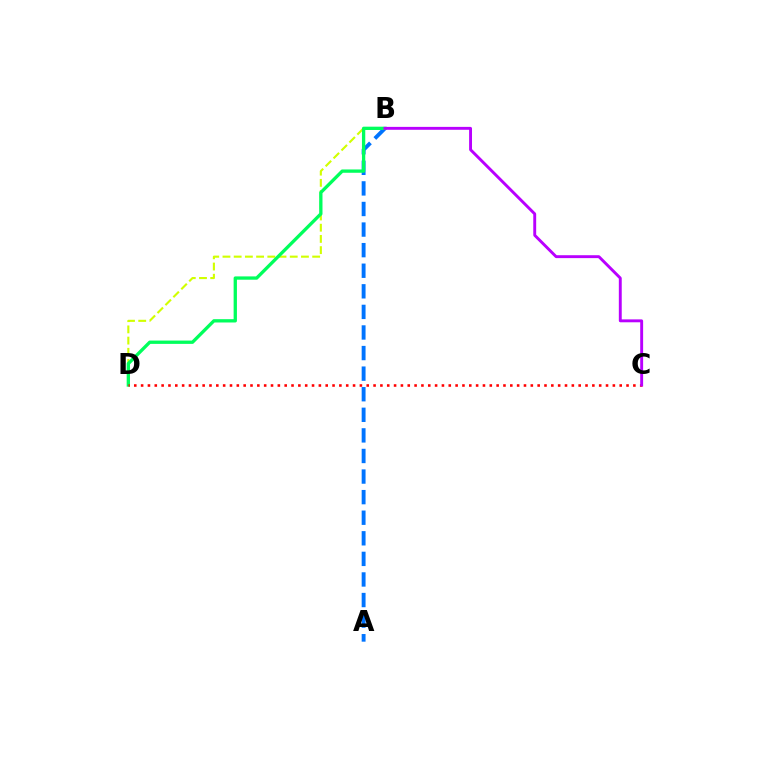{('B', 'D'): [{'color': '#d1ff00', 'line_style': 'dashed', 'thickness': 1.52}, {'color': '#00ff5c', 'line_style': 'solid', 'thickness': 2.38}], ('A', 'B'): [{'color': '#0074ff', 'line_style': 'dashed', 'thickness': 2.8}], ('C', 'D'): [{'color': '#ff0000', 'line_style': 'dotted', 'thickness': 1.86}], ('B', 'C'): [{'color': '#b900ff', 'line_style': 'solid', 'thickness': 2.09}]}